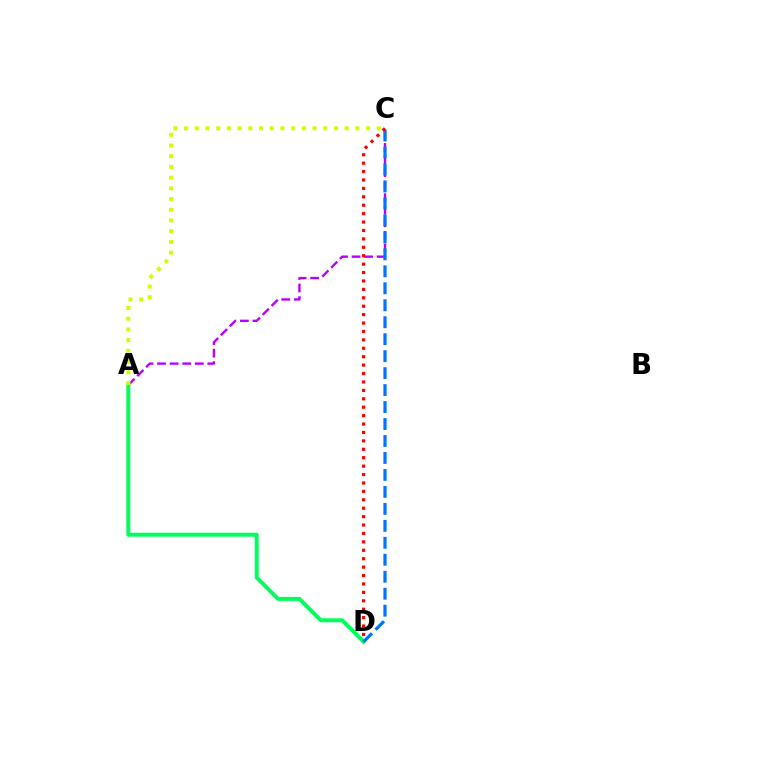{('A', 'C'): [{'color': '#b900ff', 'line_style': 'dashed', 'thickness': 1.71}, {'color': '#d1ff00', 'line_style': 'dotted', 'thickness': 2.91}], ('A', 'D'): [{'color': '#00ff5c', 'line_style': 'solid', 'thickness': 2.85}], ('C', 'D'): [{'color': '#0074ff', 'line_style': 'dashed', 'thickness': 2.31}, {'color': '#ff0000', 'line_style': 'dotted', 'thickness': 2.29}]}